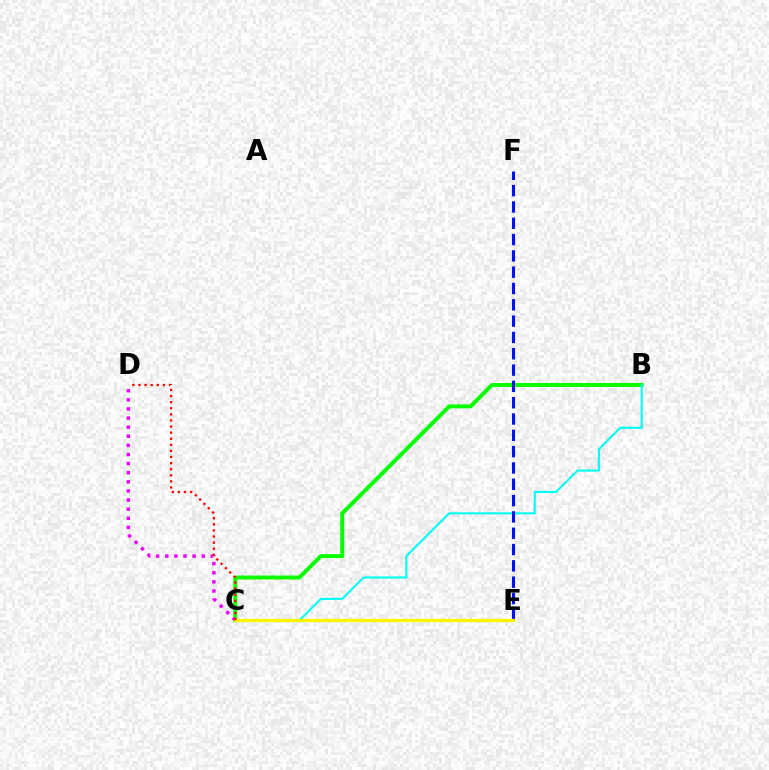{('B', 'C'): [{'color': '#08ff00', 'line_style': 'solid', 'thickness': 2.86}, {'color': '#00fff6', 'line_style': 'solid', 'thickness': 1.5}], ('E', 'F'): [{'color': '#0010ff', 'line_style': 'dashed', 'thickness': 2.22}], ('C', 'D'): [{'color': '#ee00ff', 'line_style': 'dotted', 'thickness': 2.47}, {'color': '#ff0000', 'line_style': 'dotted', 'thickness': 1.66}], ('C', 'E'): [{'color': '#fcf500', 'line_style': 'solid', 'thickness': 2.37}]}